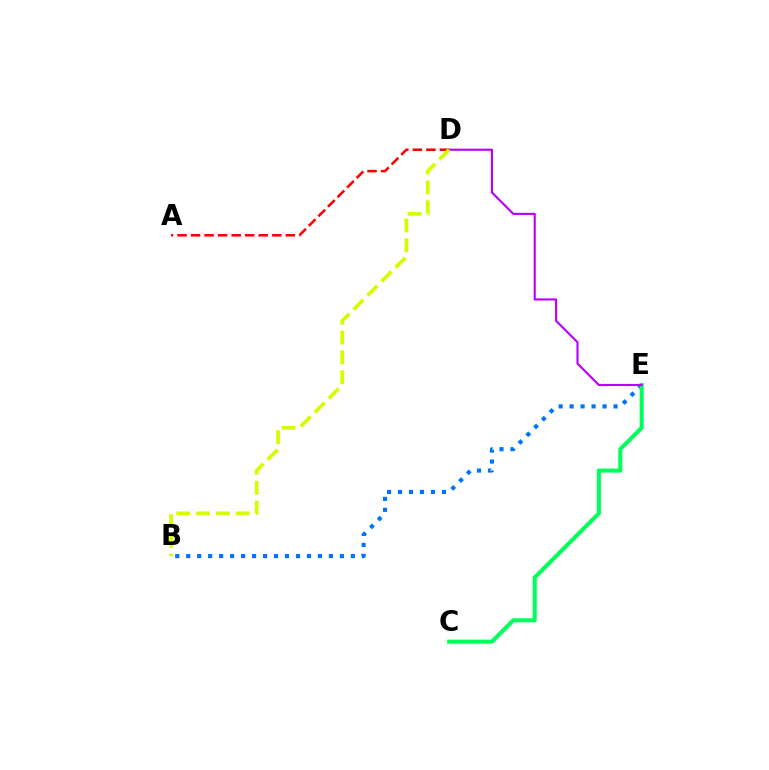{('B', 'E'): [{'color': '#0074ff', 'line_style': 'dotted', 'thickness': 2.98}], ('C', 'E'): [{'color': '#00ff5c', 'line_style': 'solid', 'thickness': 2.92}], ('D', 'E'): [{'color': '#b900ff', 'line_style': 'solid', 'thickness': 1.54}], ('A', 'D'): [{'color': '#ff0000', 'line_style': 'dashed', 'thickness': 1.84}], ('B', 'D'): [{'color': '#d1ff00', 'line_style': 'dashed', 'thickness': 2.69}]}